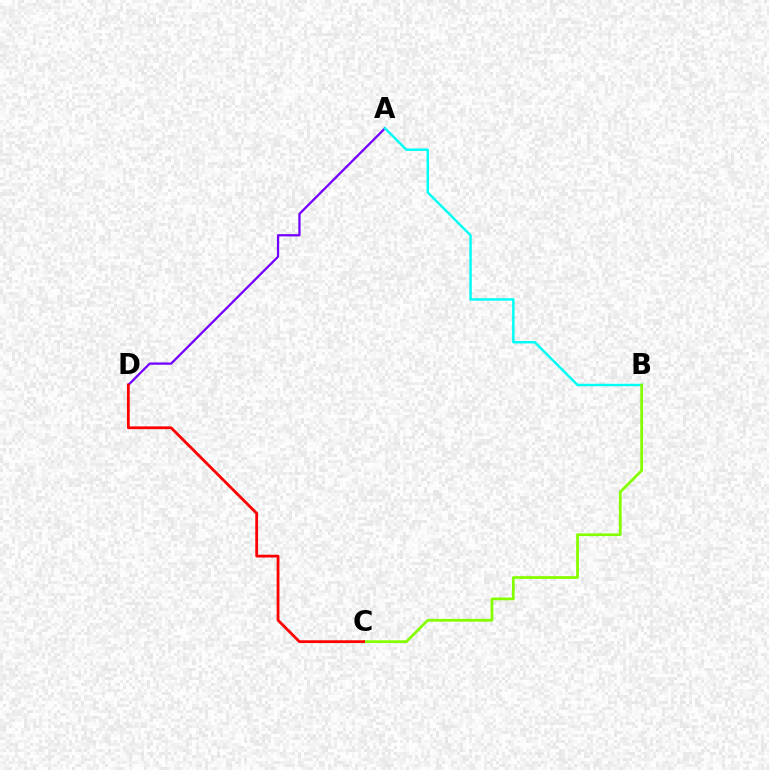{('A', 'D'): [{'color': '#7200ff', 'line_style': 'solid', 'thickness': 1.63}], ('A', 'B'): [{'color': '#00fff6', 'line_style': 'solid', 'thickness': 1.77}], ('B', 'C'): [{'color': '#84ff00', 'line_style': 'solid', 'thickness': 1.98}], ('C', 'D'): [{'color': '#ff0000', 'line_style': 'solid', 'thickness': 2.01}]}